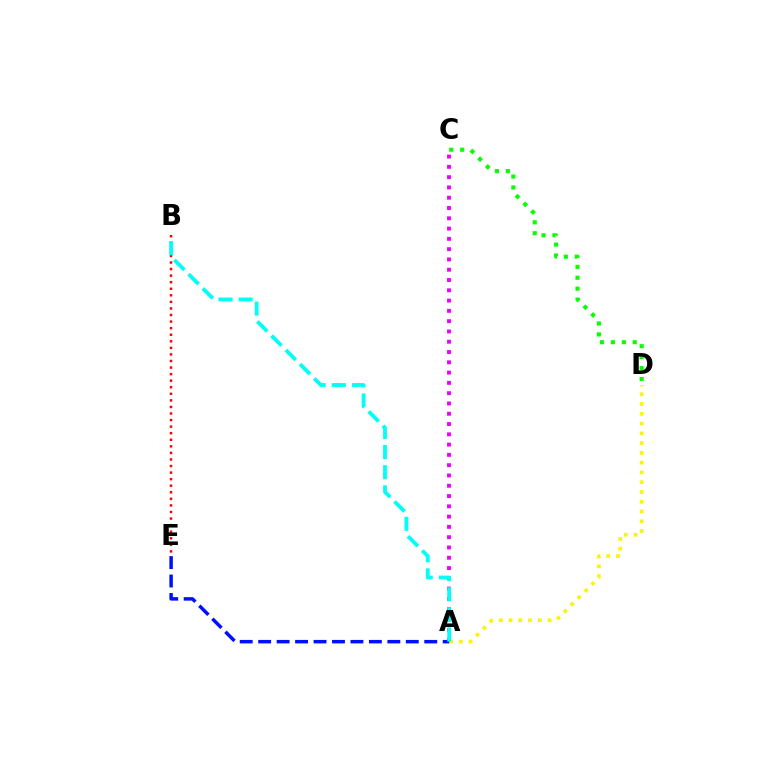{('A', 'C'): [{'color': '#ee00ff', 'line_style': 'dotted', 'thickness': 2.79}], ('C', 'D'): [{'color': '#08ff00', 'line_style': 'dotted', 'thickness': 2.97}], ('A', 'D'): [{'color': '#fcf500', 'line_style': 'dotted', 'thickness': 2.65}], ('A', 'E'): [{'color': '#0010ff', 'line_style': 'dashed', 'thickness': 2.51}], ('B', 'E'): [{'color': '#ff0000', 'line_style': 'dotted', 'thickness': 1.78}], ('A', 'B'): [{'color': '#00fff6', 'line_style': 'dashed', 'thickness': 2.74}]}